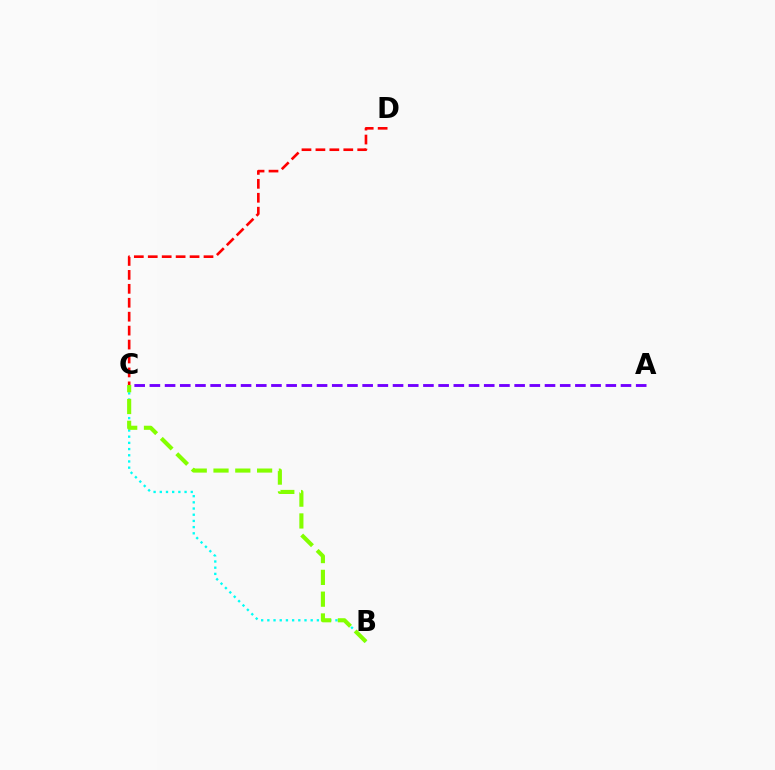{('A', 'C'): [{'color': '#7200ff', 'line_style': 'dashed', 'thickness': 2.06}], ('B', 'C'): [{'color': '#00fff6', 'line_style': 'dotted', 'thickness': 1.68}, {'color': '#84ff00', 'line_style': 'dashed', 'thickness': 2.96}], ('C', 'D'): [{'color': '#ff0000', 'line_style': 'dashed', 'thickness': 1.89}]}